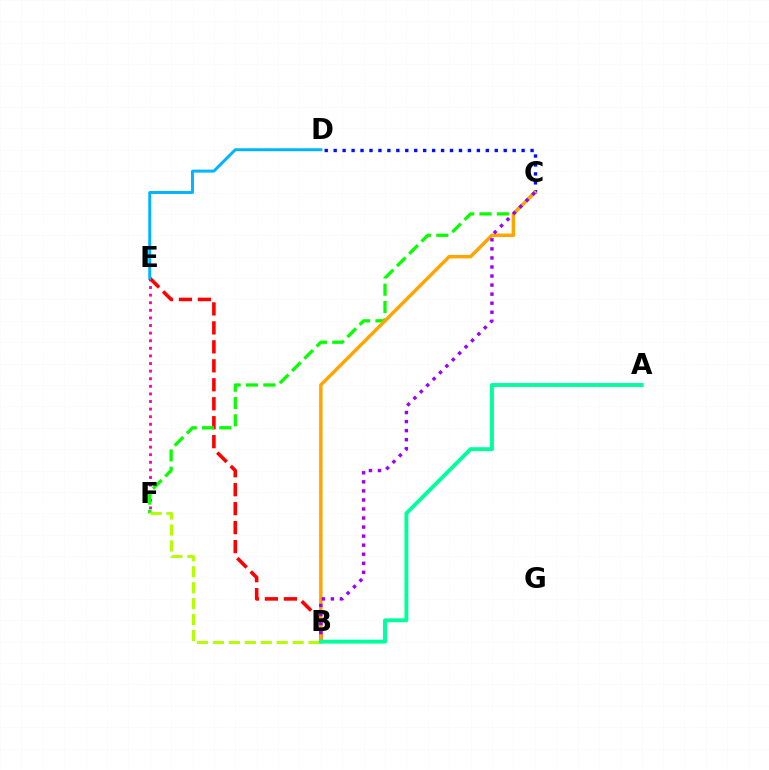{('C', 'D'): [{'color': '#0010ff', 'line_style': 'dotted', 'thickness': 2.43}], ('E', 'F'): [{'color': '#ff00bd', 'line_style': 'dotted', 'thickness': 2.06}], ('B', 'E'): [{'color': '#ff0000', 'line_style': 'dashed', 'thickness': 2.58}], ('C', 'F'): [{'color': '#08ff00', 'line_style': 'dashed', 'thickness': 2.36}], ('B', 'C'): [{'color': '#ffa500', 'line_style': 'solid', 'thickness': 2.49}, {'color': '#9b00ff', 'line_style': 'dotted', 'thickness': 2.46}], ('B', 'F'): [{'color': '#b3ff00', 'line_style': 'dashed', 'thickness': 2.17}], ('D', 'E'): [{'color': '#00b5ff', 'line_style': 'solid', 'thickness': 2.13}], ('A', 'B'): [{'color': '#00ff9d', 'line_style': 'solid', 'thickness': 2.81}]}